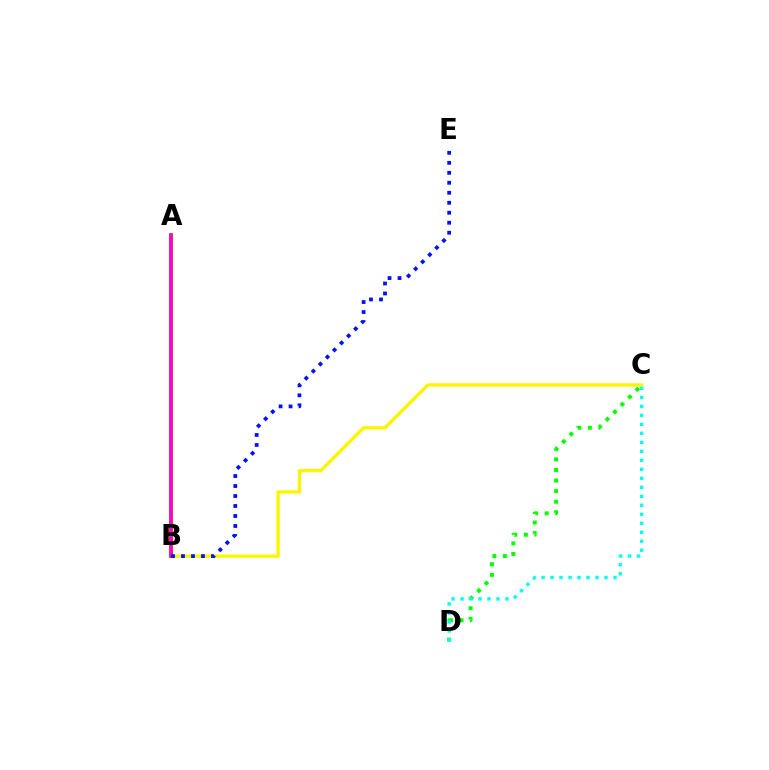{('B', 'C'): [{'color': '#fcf500', 'line_style': 'solid', 'thickness': 2.43}], ('C', 'D'): [{'color': '#08ff00', 'line_style': 'dotted', 'thickness': 2.87}, {'color': '#00fff6', 'line_style': 'dotted', 'thickness': 2.44}], ('A', 'B'): [{'color': '#ff0000', 'line_style': 'solid', 'thickness': 2.6}, {'color': '#ee00ff', 'line_style': 'solid', 'thickness': 1.61}], ('B', 'E'): [{'color': '#0010ff', 'line_style': 'dotted', 'thickness': 2.71}]}